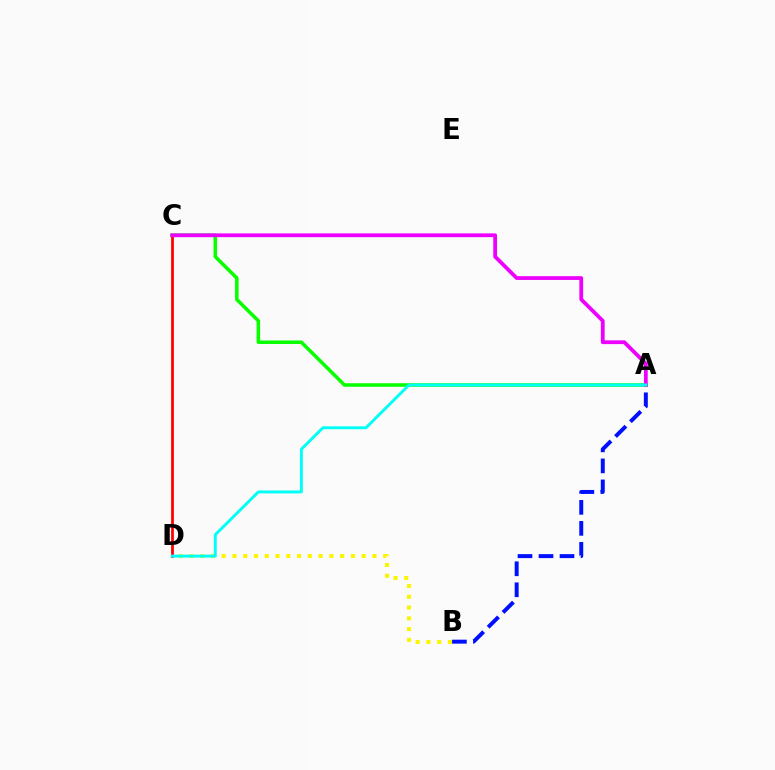{('A', 'C'): [{'color': '#08ff00', 'line_style': 'solid', 'thickness': 2.54}, {'color': '#ee00ff', 'line_style': 'solid', 'thickness': 2.72}], ('B', 'D'): [{'color': '#fcf500', 'line_style': 'dotted', 'thickness': 2.93}], ('C', 'D'): [{'color': '#ff0000', 'line_style': 'solid', 'thickness': 1.98}], ('A', 'B'): [{'color': '#0010ff', 'line_style': 'dashed', 'thickness': 2.85}], ('A', 'D'): [{'color': '#00fff6', 'line_style': 'solid', 'thickness': 2.12}]}